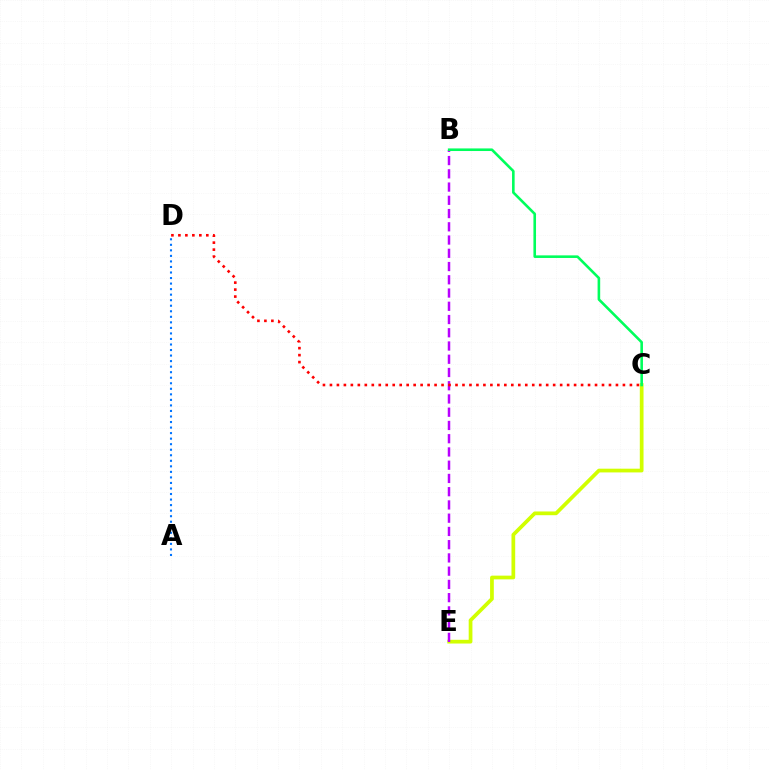{('C', 'E'): [{'color': '#d1ff00', 'line_style': 'solid', 'thickness': 2.68}], ('B', 'E'): [{'color': '#b900ff', 'line_style': 'dashed', 'thickness': 1.8}], ('B', 'C'): [{'color': '#00ff5c', 'line_style': 'solid', 'thickness': 1.87}], ('A', 'D'): [{'color': '#0074ff', 'line_style': 'dotted', 'thickness': 1.5}], ('C', 'D'): [{'color': '#ff0000', 'line_style': 'dotted', 'thickness': 1.9}]}